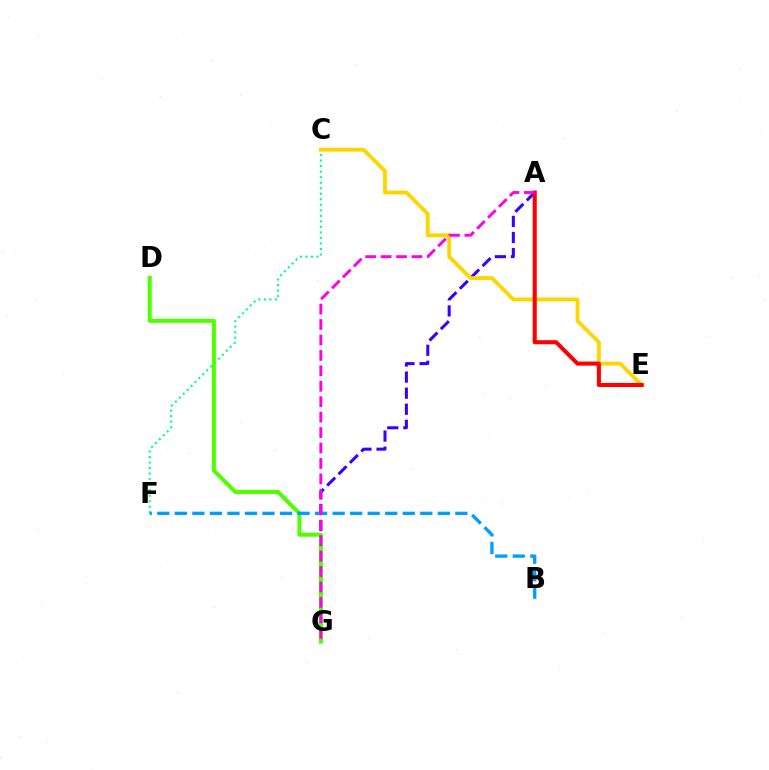{('A', 'G'): [{'color': '#3700ff', 'line_style': 'dashed', 'thickness': 2.18}, {'color': '#ff00ed', 'line_style': 'dashed', 'thickness': 2.1}], ('C', 'F'): [{'color': '#00ff86', 'line_style': 'dotted', 'thickness': 1.5}], ('D', 'G'): [{'color': '#4fff00', 'line_style': 'solid', 'thickness': 2.89}], ('C', 'E'): [{'color': '#ffd500', 'line_style': 'solid', 'thickness': 2.77}], ('A', 'E'): [{'color': '#ff0000', 'line_style': 'solid', 'thickness': 2.93}], ('B', 'F'): [{'color': '#009eff', 'line_style': 'dashed', 'thickness': 2.38}]}